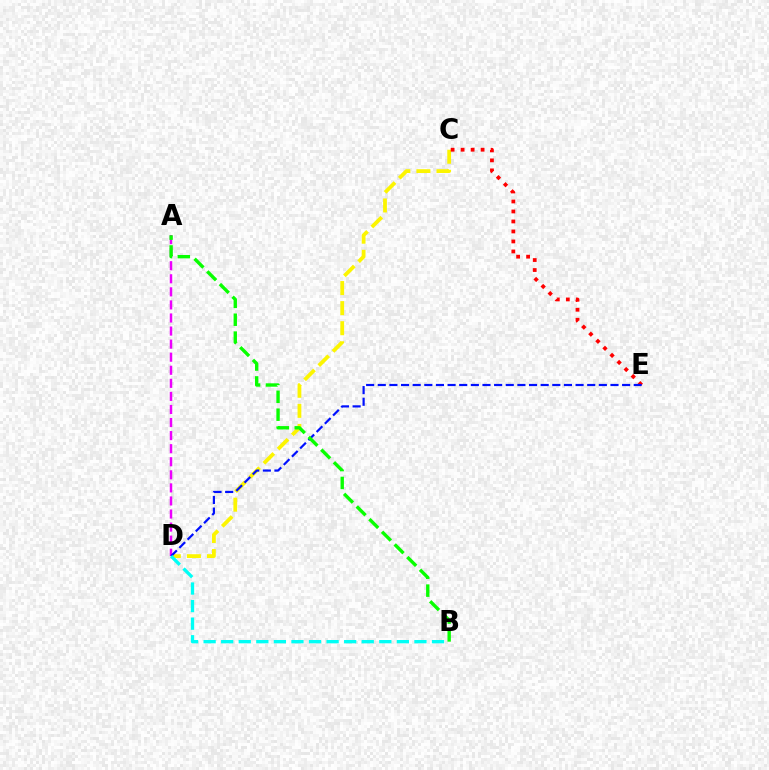{('C', 'D'): [{'color': '#fcf500', 'line_style': 'dashed', 'thickness': 2.73}], ('A', 'D'): [{'color': '#ee00ff', 'line_style': 'dashed', 'thickness': 1.78}], ('C', 'E'): [{'color': '#ff0000', 'line_style': 'dotted', 'thickness': 2.72}], ('D', 'E'): [{'color': '#0010ff', 'line_style': 'dashed', 'thickness': 1.58}], ('B', 'D'): [{'color': '#00fff6', 'line_style': 'dashed', 'thickness': 2.39}], ('A', 'B'): [{'color': '#08ff00', 'line_style': 'dashed', 'thickness': 2.43}]}